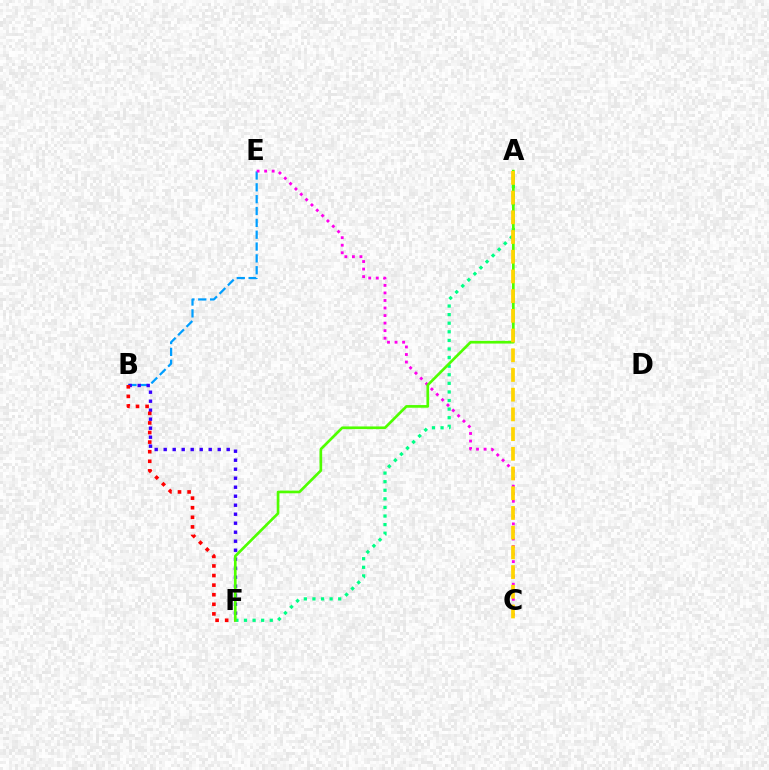{('B', 'E'): [{'color': '#009eff', 'line_style': 'dashed', 'thickness': 1.61}], ('B', 'F'): [{'color': '#3700ff', 'line_style': 'dotted', 'thickness': 2.45}, {'color': '#ff0000', 'line_style': 'dotted', 'thickness': 2.6}], ('A', 'F'): [{'color': '#00ff86', 'line_style': 'dotted', 'thickness': 2.33}, {'color': '#4fff00', 'line_style': 'solid', 'thickness': 1.92}], ('C', 'E'): [{'color': '#ff00ed', 'line_style': 'dotted', 'thickness': 2.05}], ('A', 'C'): [{'color': '#ffd500', 'line_style': 'dashed', 'thickness': 2.68}]}